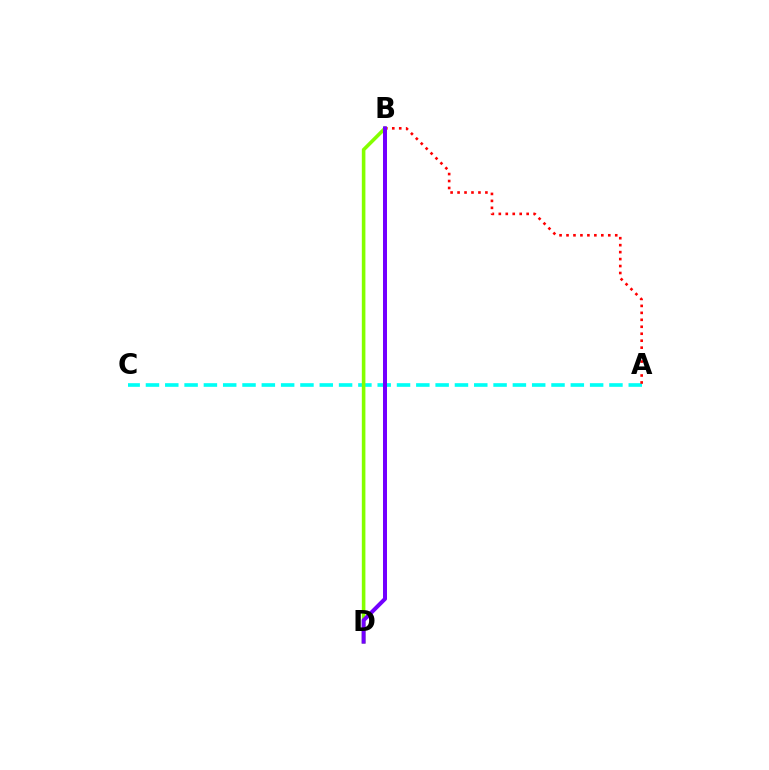{('A', 'C'): [{'color': '#00fff6', 'line_style': 'dashed', 'thickness': 2.62}], ('A', 'B'): [{'color': '#ff0000', 'line_style': 'dotted', 'thickness': 1.89}], ('B', 'D'): [{'color': '#84ff00', 'line_style': 'solid', 'thickness': 2.58}, {'color': '#7200ff', 'line_style': 'solid', 'thickness': 2.88}]}